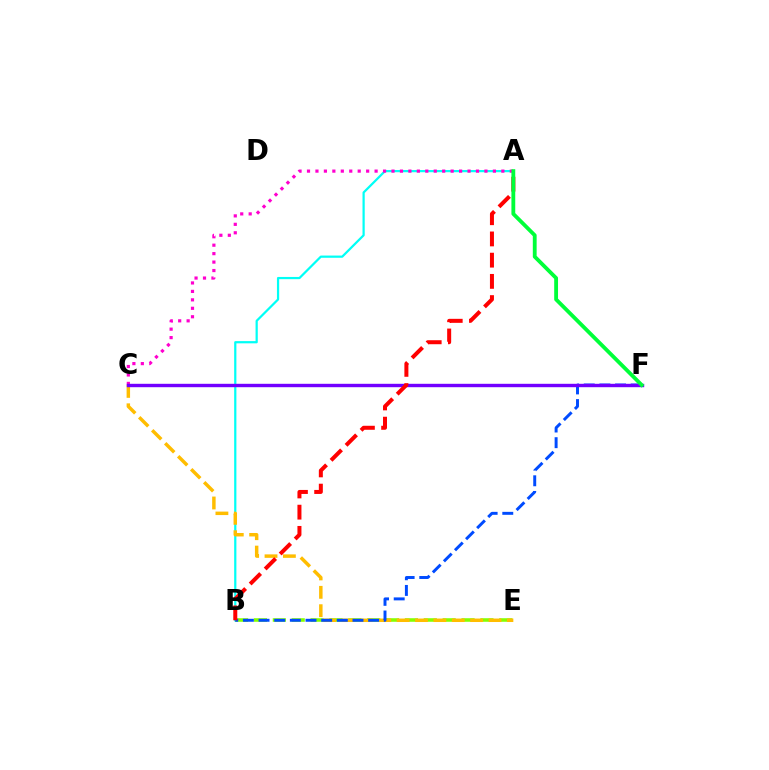{('B', 'E'): [{'color': '#84ff00', 'line_style': 'dashed', 'thickness': 2.56}], ('A', 'B'): [{'color': '#00fff6', 'line_style': 'solid', 'thickness': 1.6}, {'color': '#ff0000', 'line_style': 'dashed', 'thickness': 2.88}], ('C', 'E'): [{'color': '#ffbd00', 'line_style': 'dashed', 'thickness': 2.5}], ('B', 'F'): [{'color': '#004bff', 'line_style': 'dashed', 'thickness': 2.13}], ('A', 'C'): [{'color': '#ff00cf', 'line_style': 'dotted', 'thickness': 2.3}], ('C', 'F'): [{'color': '#7200ff', 'line_style': 'solid', 'thickness': 2.45}], ('A', 'F'): [{'color': '#00ff39', 'line_style': 'solid', 'thickness': 2.76}]}